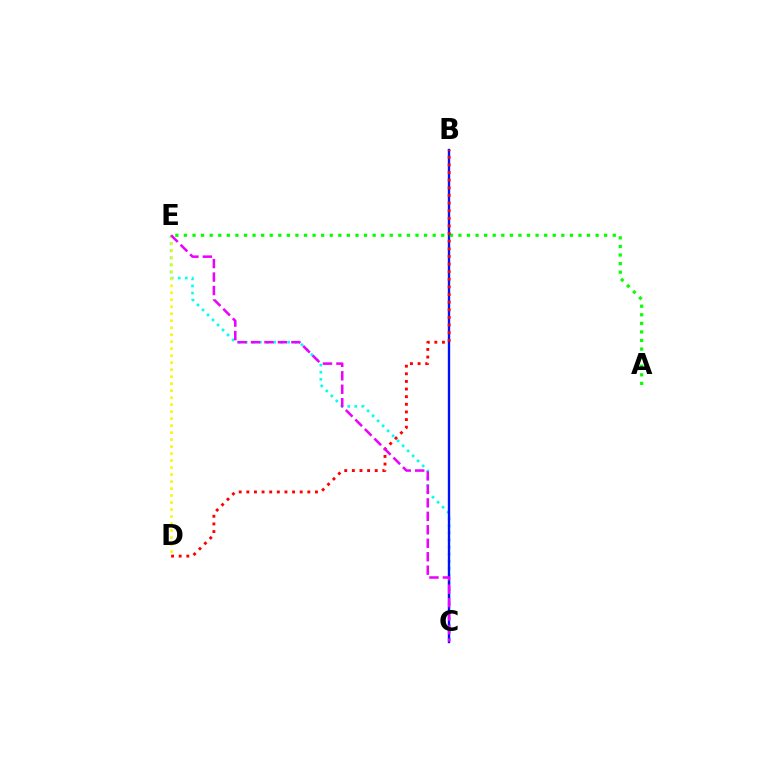{('C', 'E'): [{'color': '#00fff6', 'line_style': 'dotted', 'thickness': 1.92}, {'color': '#ee00ff', 'line_style': 'dashed', 'thickness': 1.83}], ('B', 'C'): [{'color': '#0010ff', 'line_style': 'solid', 'thickness': 1.7}], ('A', 'E'): [{'color': '#08ff00', 'line_style': 'dotted', 'thickness': 2.33}], ('D', 'E'): [{'color': '#fcf500', 'line_style': 'dotted', 'thickness': 1.9}], ('B', 'D'): [{'color': '#ff0000', 'line_style': 'dotted', 'thickness': 2.07}]}